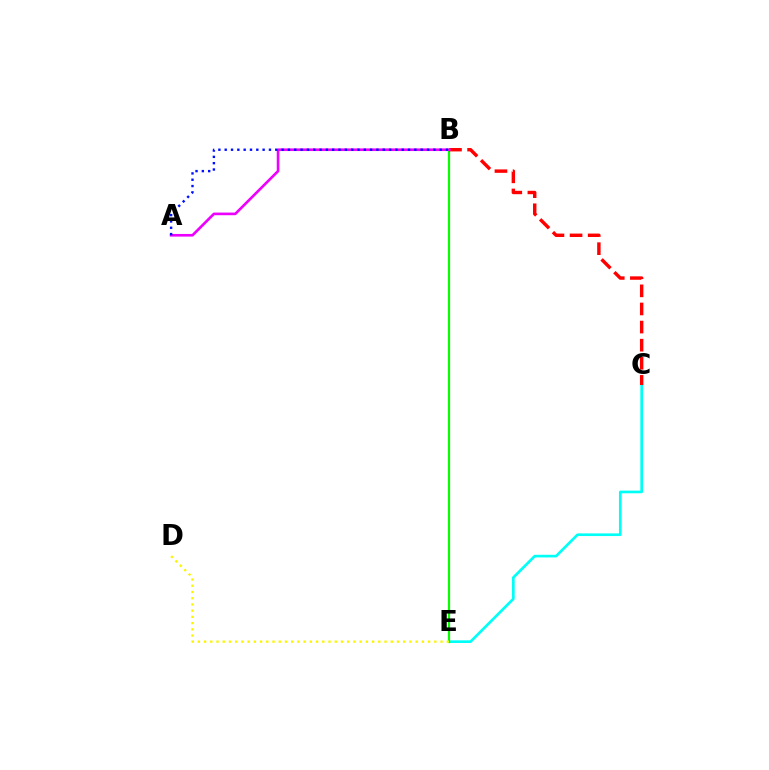{('C', 'E'): [{'color': '#00fff6', 'line_style': 'solid', 'thickness': 1.92}], ('B', 'E'): [{'color': '#08ff00', 'line_style': 'solid', 'thickness': 1.59}], ('B', 'C'): [{'color': '#ff0000', 'line_style': 'dashed', 'thickness': 2.46}], ('A', 'B'): [{'color': '#ee00ff', 'line_style': 'solid', 'thickness': 1.9}, {'color': '#0010ff', 'line_style': 'dotted', 'thickness': 1.72}], ('D', 'E'): [{'color': '#fcf500', 'line_style': 'dotted', 'thickness': 1.69}]}